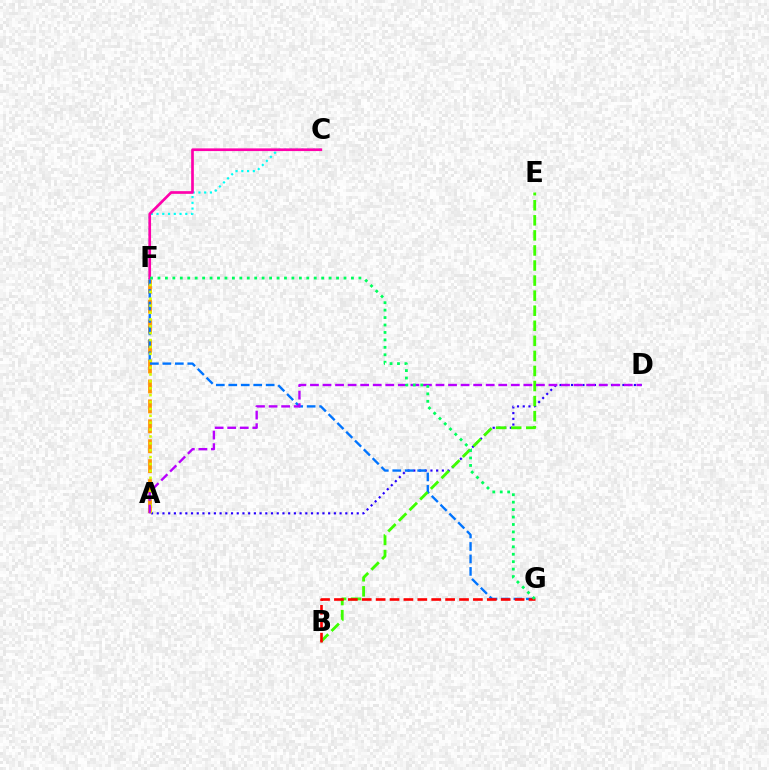{('A', 'D'): [{'color': '#2500ff', 'line_style': 'dotted', 'thickness': 1.55}, {'color': '#b900ff', 'line_style': 'dashed', 'thickness': 1.71}], ('C', 'F'): [{'color': '#00fff6', 'line_style': 'dotted', 'thickness': 1.56}, {'color': '#ff00ac', 'line_style': 'solid', 'thickness': 1.94}], ('A', 'F'): [{'color': '#ff9400', 'line_style': 'dashed', 'thickness': 2.71}, {'color': '#d1ff00', 'line_style': 'dotted', 'thickness': 1.87}], ('F', 'G'): [{'color': '#0074ff', 'line_style': 'dashed', 'thickness': 1.69}, {'color': '#00ff5c', 'line_style': 'dotted', 'thickness': 2.02}], ('B', 'E'): [{'color': '#3dff00', 'line_style': 'dashed', 'thickness': 2.05}], ('B', 'G'): [{'color': '#ff0000', 'line_style': 'dashed', 'thickness': 1.89}]}